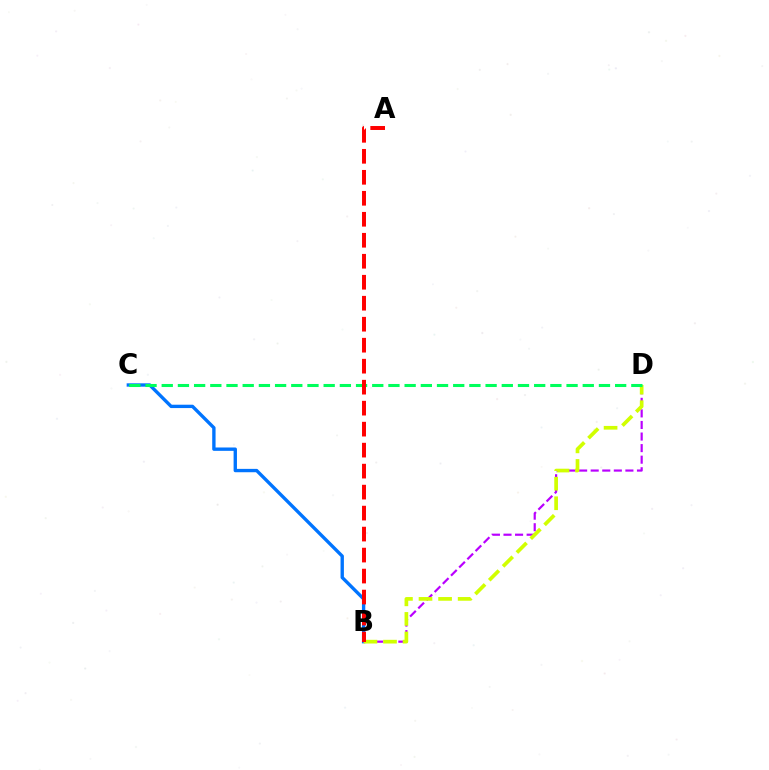{('B', 'D'): [{'color': '#b900ff', 'line_style': 'dashed', 'thickness': 1.57}, {'color': '#d1ff00', 'line_style': 'dashed', 'thickness': 2.66}], ('B', 'C'): [{'color': '#0074ff', 'line_style': 'solid', 'thickness': 2.42}], ('C', 'D'): [{'color': '#00ff5c', 'line_style': 'dashed', 'thickness': 2.2}], ('A', 'B'): [{'color': '#ff0000', 'line_style': 'dashed', 'thickness': 2.85}]}